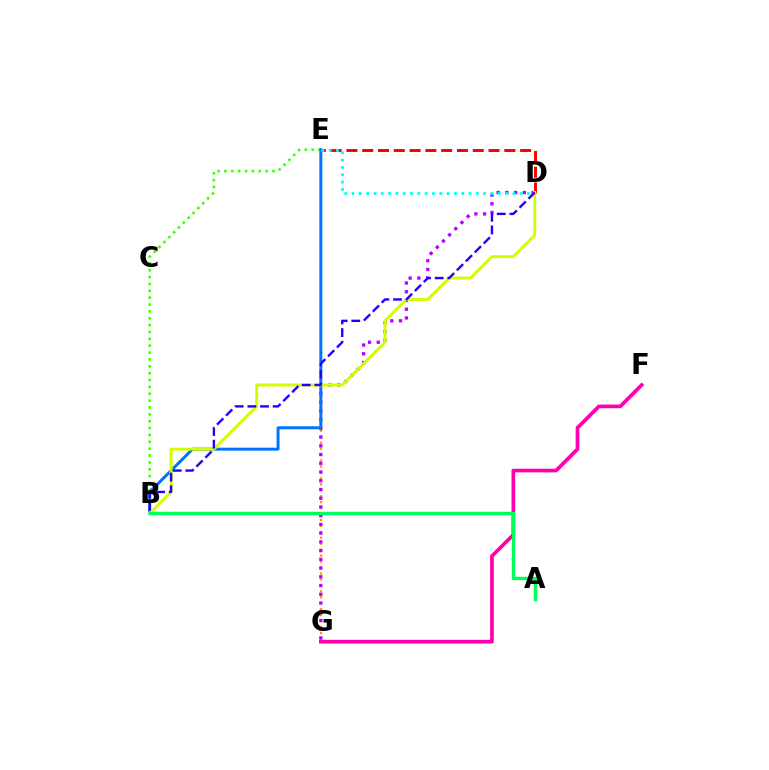{('B', 'E'): [{'color': '#3dff00', 'line_style': 'dotted', 'thickness': 1.86}, {'color': '#0074ff', 'line_style': 'solid', 'thickness': 2.14}], ('F', 'G'): [{'color': '#ff00ac', 'line_style': 'solid', 'thickness': 2.65}], ('E', 'G'): [{'color': '#ff9400', 'line_style': 'dotted', 'thickness': 1.62}], ('D', 'G'): [{'color': '#b900ff', 'line_style': 'dotted', 'thickness': 2.37}], ('D', 'E'): [{'color': '#ff0000', 'line_style': 'dashed', 'thickness': 2.15}, {'color': '#00fff6', 'line_style': 'dotted', 'thickness': 1.99}], ('B', 'D'): [{'color': '#d1ff00', 'line_style': 'solid', 'thickness': 2.14}, {'color': '#2500ff', 'line_style': 'dashed', 'thickness': 1.72}], ('A', 'B'): [{'color': '#00ff5c', 'line_style': 'solid', 'thickness': 2.44}]}